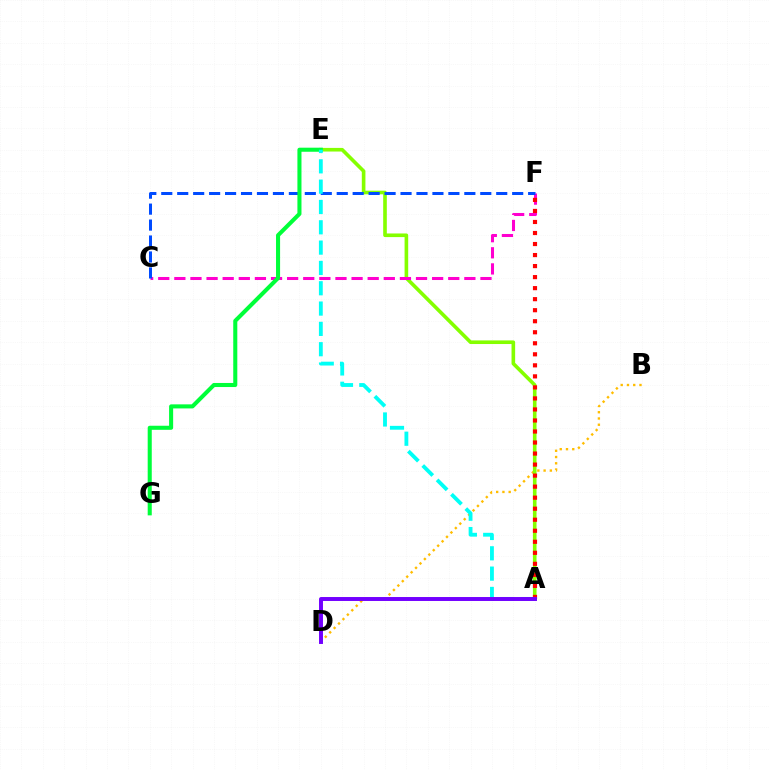{('B', 'D'): [{'color': '#ffbd00', 'line_style': 'dotted', 'thickness': 1.7}], ('A', 'E'): [{'color': '#84ff00', 'line_style': 'solid', 'thickness': 2.61}, {'color': '#00fff6', 'line_style': 'dashed', 'thickness': 2.76}], ('C', 'F'): [{'color': '#ff00cf', 'line_style': 'dashed', 'thickness': 2.19}, {'color': '#004bff', 'line_style': 'dashed', 'thickness': 2.17}], ('E', 'G'): [{'color': '#00ff39', 'line_style': 'solid', 'thickness': 2.93}], ('A', 'F'): [{'color': '#ff0000', 'line_style': 'dotted', 'thickness': 3.0}], ('A', 'D'): [{'color': '#7200ff', 'line_style': 'solid', 'thickness': 2.84}]}